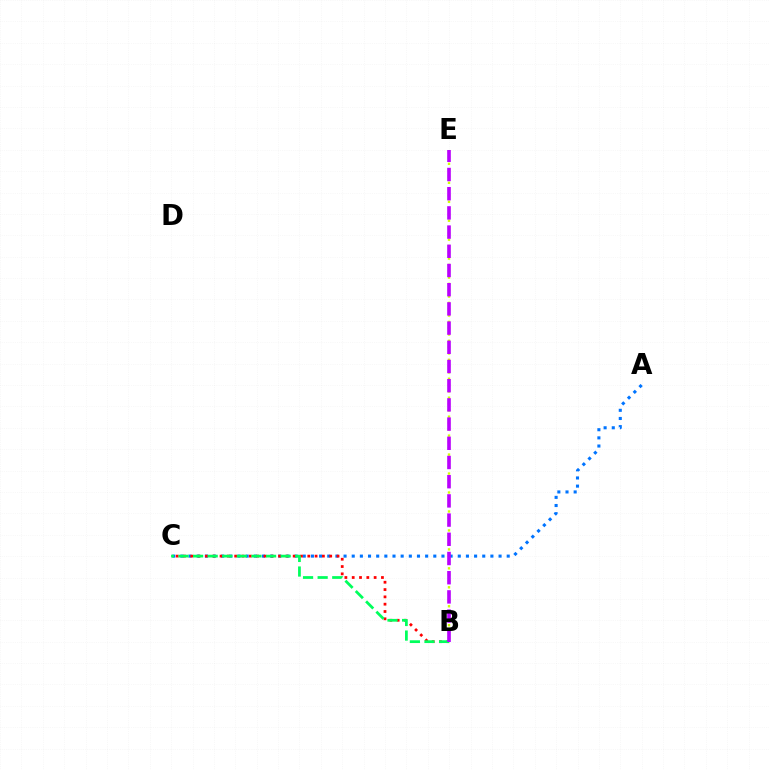{('A', 'C'): [{'color': '#0074ff', 'line_style': 'dotted', 'thickness': 2.22}], ('B', 'E'): [{'color': '#d1ff00', 'line_style': 'dotted', 'thickness': 1.72}, {'color': '#b900ff', 'line_style': 'dashed', 'thickness': 2.61}], ('B', 'C'): [{'color': '#ff0000', 'line_style': 'dotted', 'thickness': 1.99}, {'color': '#00ff5c', 'line_style': 'dashed', 'thickness': 1.98}]}